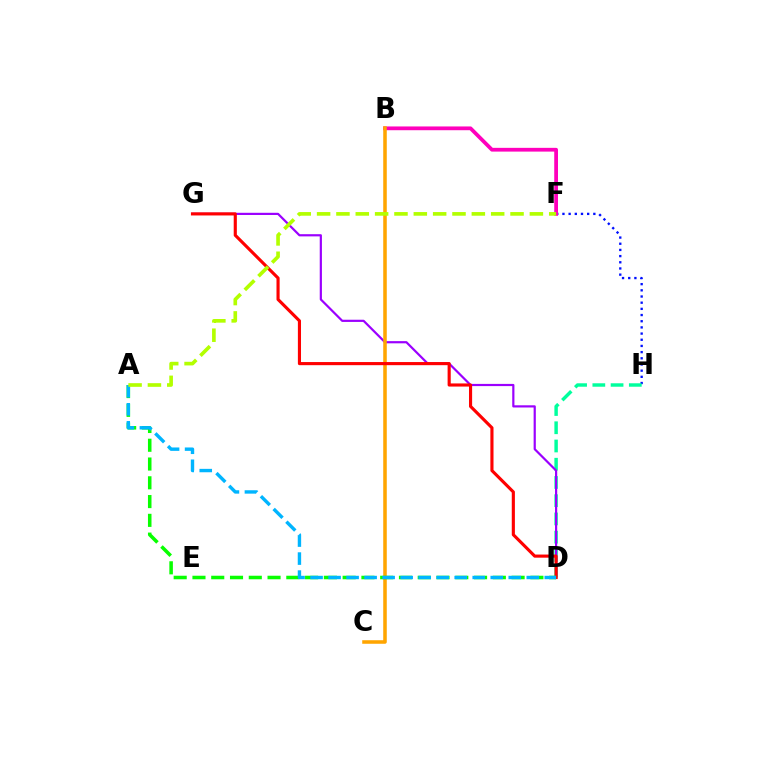{('F', 'H'): [{'color': '#0010ff', 'line_style': 'dotted', 'thickness': 1.68}], ('D', 'H'): [{'color': '#00ff9d', 'line_style': 'dashed', 'thickness': 2.48}], ('D', 'G'): [{'color': '#9b00ff', 'line_style': 'solid', 'thickness': 1.58}, {'color': '#ff0000', 'line_style': 'solid', 'thickness': 2.25}], ('B', 'F'): [{'color': '#ff00bd', 'line_style': 'solid', 'thickness': 2.71}], ('B', 'C'): [{'color': '#ffa500', 'line_style': 'solid', 'thickness': 2.55}], ('A', 'D'): [{'color': '#08ff00', 'line_style': 'dashed', 'thickness': 2.55}, {'color': '#00b5ff', 'line_style': 'dashed', 'thickness': 2.45}], ('A', 'F'): [{'color': '#b3ff00', 'line_style': 'dashed', 'thickness': 2.63}]}